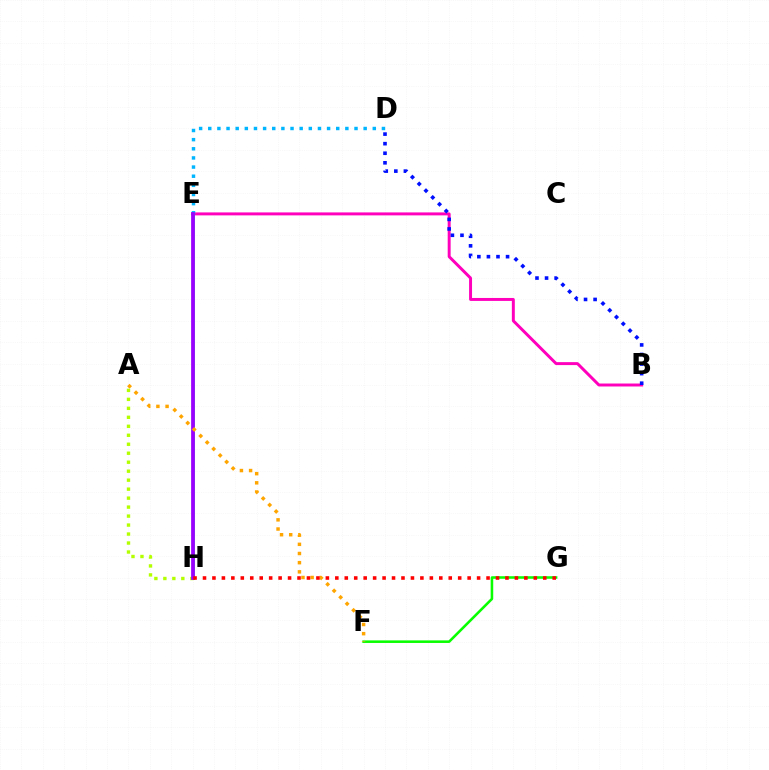{('E', 'H'): [{'color': '#00ff9d', 'line_style': 'solid', 'thickness': 1.97}, {'color': '#9b00ff', 'line_style': 'solid', 'thickness': 2.69}], ('F', 'G'): [{'color': '#08ff00', 'line_style': 'solid', 'thickness': 1.85}], ('B', 'E'): [{'color': '#ff00bd', 'line_style': 'solid', 'thickness': 2.13}], ('A', 'H'): [{'color': '#b3ff00', 'line_style': 'dotted', 'thickness': 2.44}], ('B', 'D'): [{'color': '#0010ff', 'line_style': 'dotted', 'thickness': 2.6}], ('D', 'E'): [{'color': '#00b5ff', 'line_style': 'dotted', 'thickness': 2.48}], ('A', 'F'): [{'color': '#ffa500', 'line_style': 'dotted', 'thickness': 2.49}], ('G', 'H'): [{'color': '#ff0000', 'line_style': 'dotted', 'thickness': 2.57}]}